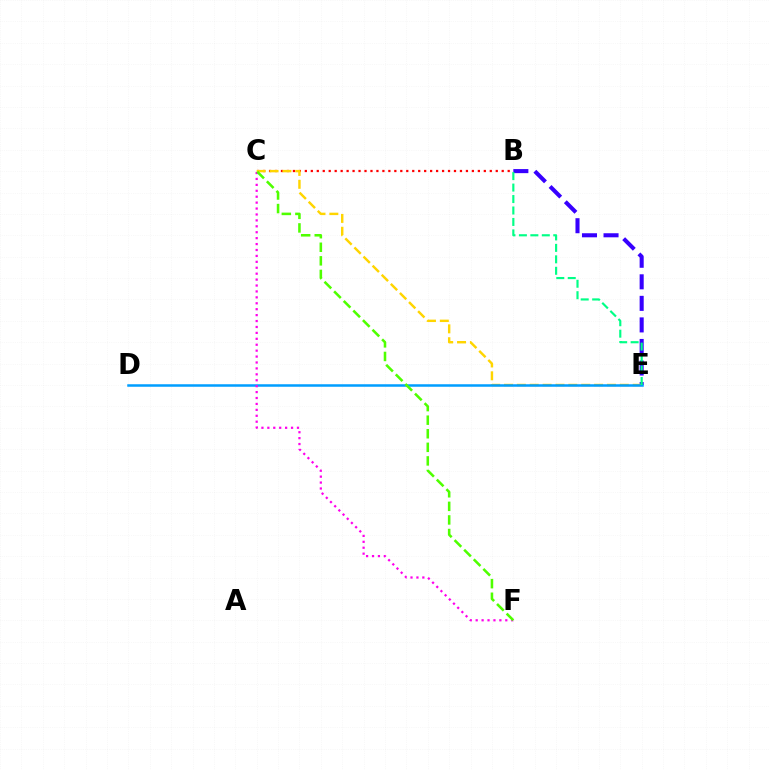{('B', 'E'): [{'color': '#3700ff', 'line_style': 'dashed', 'thickness': 2.93}, {'color': '#00ff86', 'line_style': 'dashed', 'thickness': 1.56}], ('B', 'C'): [{'color': '#ff0000', 'line_style': 'dotted', 'thickness': 1.62}], ('C', 'E'): [{'color': '#ffd500', 'line_style': 'dashed', 'thickness': 1.75}], ('D', 'E'): [{'color': '#009eff', 'line_style': 'solid', 'thickness': 1.8}], ('C', 'F'): [{'color': '#ff00ed', 'line_style': 'dotted', 'thickness': 1.61}, {'color': '#4fff00', 'line_style': 'dashed', 'thickness': 1.84}]}